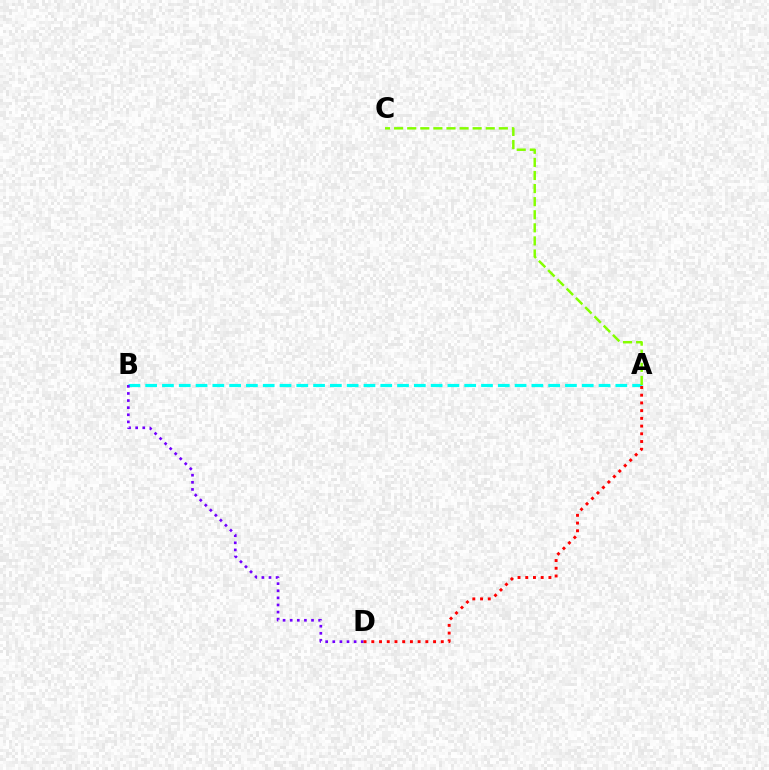{('A', 'B'): [{'color': '#00fff6', 'line_style': 'dashed', 'thickness': 2.28}], ('B', 'D'): [{'color': '#7200ff', 'line_style': 'dotted', 'thickness': 1.93}], ('A', 'D'): [{'color': '#ff0000', 'line_style': 'dotted', 'thickness': 2.1}], ('A', 'C'): [{'color': '#84ff00', 'line_style': 'dashed', 'thickness': 1.78}]}